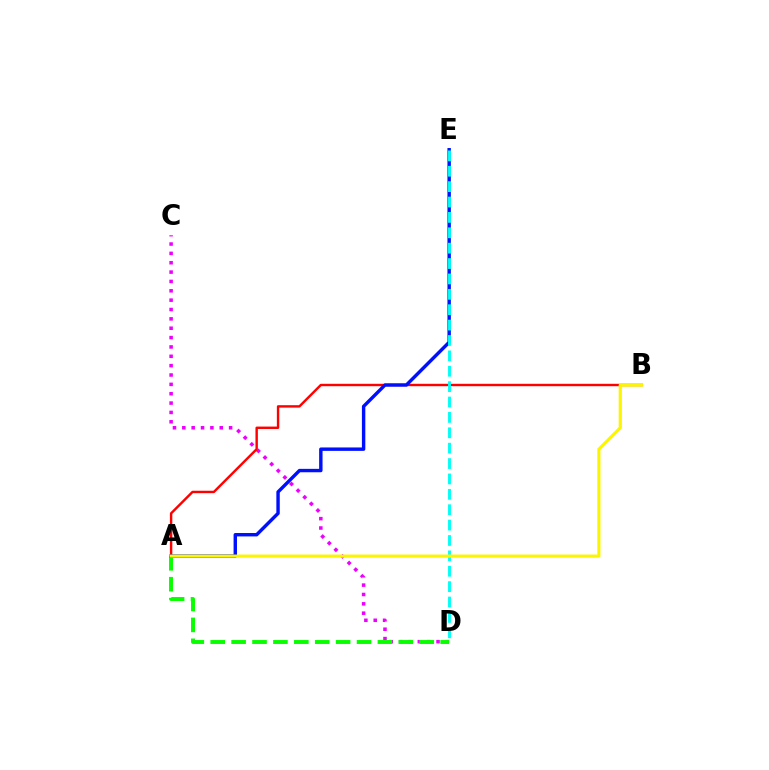{('C', 'D'): [{'color': '#ee00ff', 'line_style': 'dotted', 'thickness': 2.54}], ('A', 'D'): [{'color': '#08ff00', 'line_style': 'dashed', 'thickness': 2.84}], ('A', 'B'): [{'color': '#ff0000', 'line_style': 'solid', 'thickness': 1.74}, {'color': '#fcf500', 'line_style': 'solid', 'thickness': 2.28}], ('A', 'E'): [{'color': '#0010ff', 'line_style': 'solid', 'thickness': 2.45}], ('D', 'E'): [{'color': '#00fff6', 'line_style': 'dashed', 'thickness': 2.09}]}